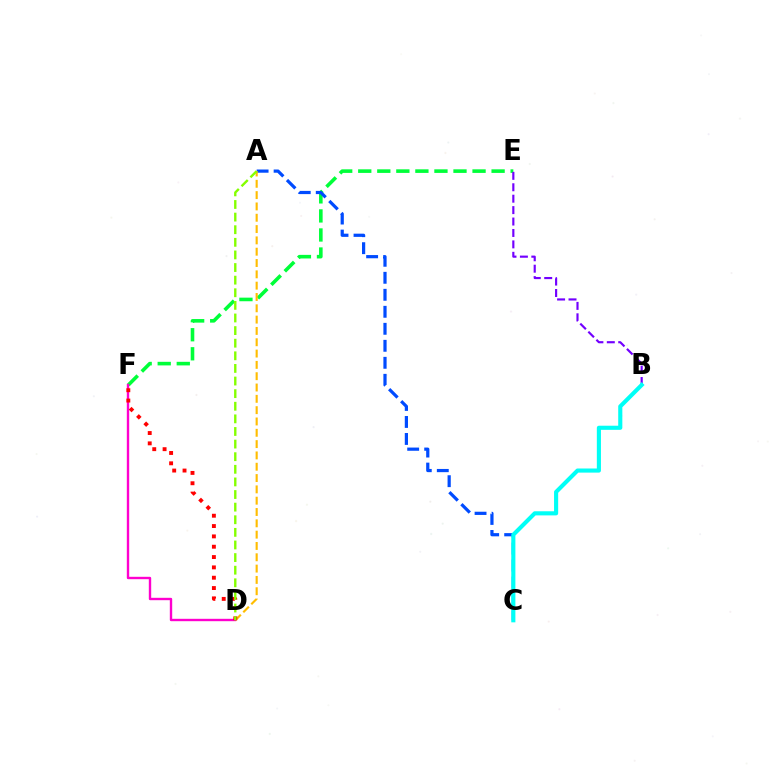{('E', 'F'): [{'color': '#00ff39', 'line_style': 'dashed', 'thickness': 2.59}], ('A', 'C'): [{'color': '#004bff', 'line_style': 'dashed', 'thickness': 2.31}], ('A', 'D'): [{'color': '#ffbd00', 'line_style': 'dashed', 'thickness': 1.54}, {'color': '#84ff00', 'line_style': 'dashed', 'thickness': 1.71}], ('B', 'E'): [{'color': '#7200ff', 'line_style': 'dashed', 'thickness': 1.55}], ('D', 'F'): [{'color': '#ff00cf', 'line_style': 'solid', 'thickness': 1.72}, {'color': '#ff0000', 'line_style': 'dotted', 'thickness': 2.81}], ('B', 'C'): [{'color': '#00fff6', 'line_style': 'solid', 'thickness': 2.96}]}